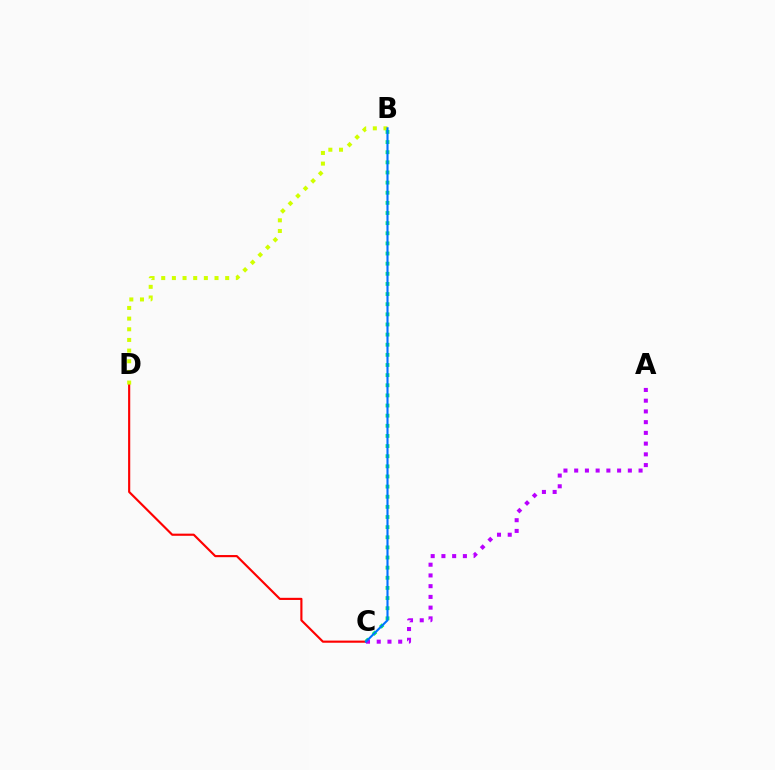{('C', 'D'): [{'color': '#ff0000', 'line_style': 'solid', 'thickness': 1.55}], ('B', 'D'): [{'color': '#d1ff00', 'line_style': 'dotted', 'thickness': 2.9}], ('B', 'C'): [{'color': '#00ff5c', 'line_style': 'dotted', 'thickness': 2.75}, {'color': '#0074ff', 'line_style': 'solid', 'thickness': 1.53}], ('A', 'C'): [{'color': '#b900ff', 'line_style': 'dotted', 'thickness': 2.92}]}